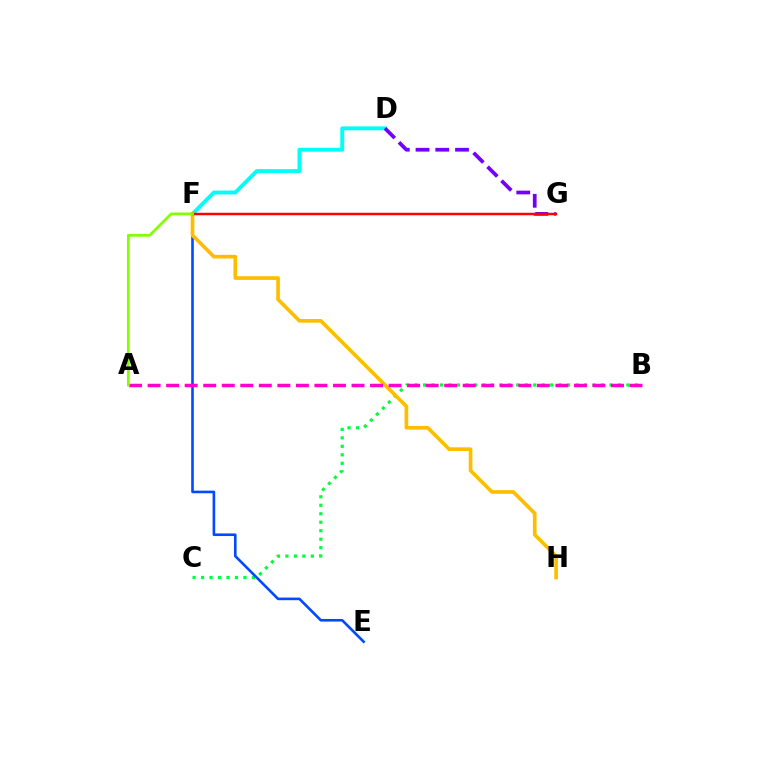{('B', 'C'): [{'color': '#00ff39', 'line_style': 'dotted', 'thickness': 2.3}], ('E', 'F'): [{'color': '#004bff', 'line_style': 'solid', 'thickness': 1.89}], ('D', 'F'): [{'color': '#00fff6', 'line_style': 'solid', 'thickness': 2.81}], ('F', 'H'): [{'color': '#ffbd00', 'line_style': 'solid', 'thickness': 2.64}], ('D', 'G'): [{'color': '#7200ff', 'line_style': 'dashed', 'thickness': 2.68}], ('A', 'B'): [{'color': '#ff00cf', 'line_style': 'dashed', 'thickness': 2.52}], ('F', 'G'): [{'color': '#ff0000', 'line_style': 'solid', 'thickness': 1.78}], ('A', 'F'): [{'color': '#84ff00', 'line_style': 'solid', 'thickness': 1.98}]}